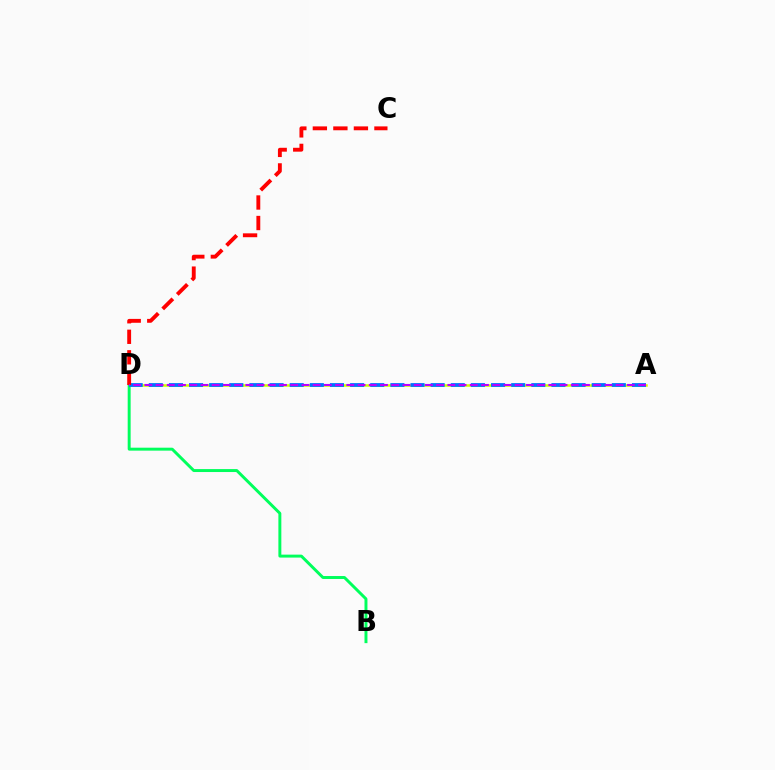{('A', 'D'): [{'color': '#d1ff00', 'line_style': 'solid', 'thickness': 1.83}, {'color': '#0074ff', 'line_style': 'dashed', 'thickness': 2.73}, {'color': '#b900ff', 'line_style': 'dashed', 'thickness': 1.52}], ('B', 'D'): [{'color': '#00ff5c', 'line_style': 'solid', 'thickness': 2.12}], ('C', 'D'): [{'color': '#ff0000', 'line_style': 'dashed', 'thickness': 2.79}]}